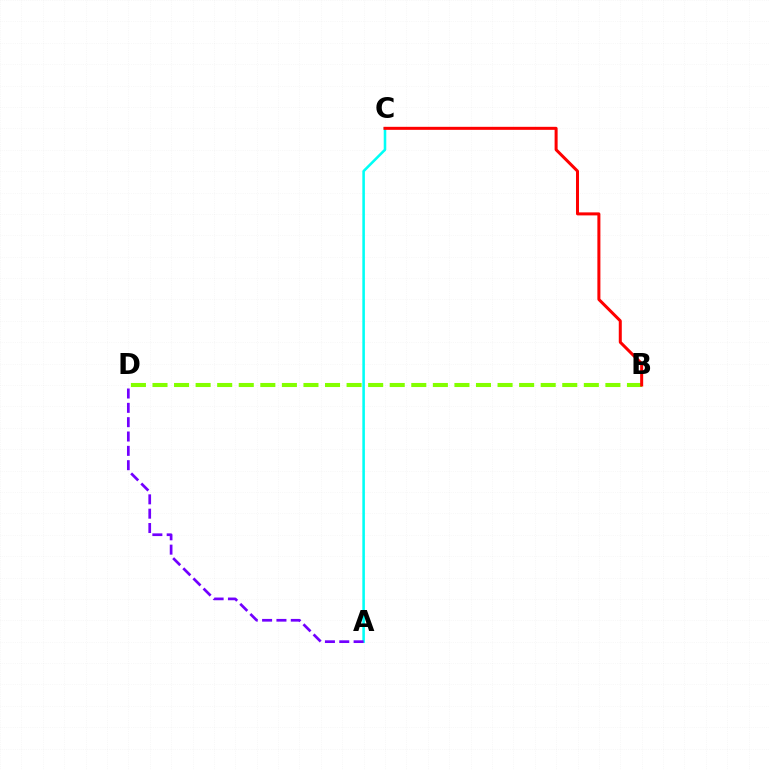{('A', 'C'): [{'color': '#00fff6', 'line_style': 'solid', 'thickness': 1.85}], ('B', 'D'): [{'color': '#84ff00', 'line_style': 'dashed', 'thickness': 2.93}], ('A', 'D'): [{'color': '#7200ff', 'line_style': 'dashed', 'thickness': 1.95}], ('B', 'C'): [{'color': '#ff0000', 'line_style': 'solid', 'thickness': 2.17}]}